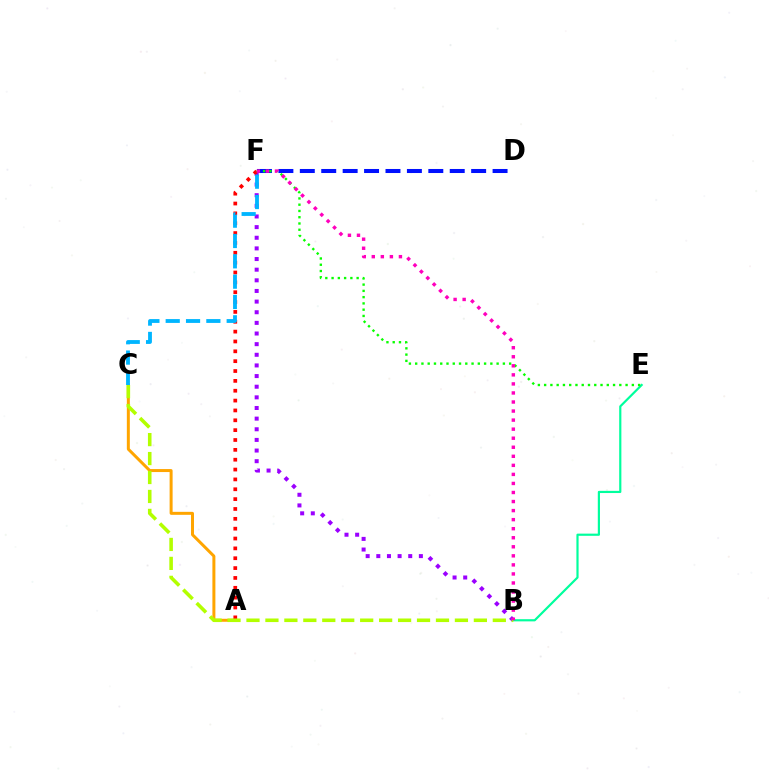{('D', 'F'): [{'color': '#0010ff', 'line_style': 'dashed', 'thickness': 2.91}], ('A', 'C'): [{'color': '#ffa500', 'line_style': 'solid', 'thickness': 2.15}], ('B', 'F'): [{'color': '#9b00ff', 'line_style': 'dotted', 'thickness': 2.89}, {'color': '#ff00bd', 'line_style': 'dotted', 'thickness': 2.46}], ('A', 'F'): [{'color': '#ff0000', 'line_style': 'dotted', 'thickness': 2.68}], ('B', 'E'): [{'color': '#00ff9d', 'line_style': 'solid', 'thickness': 1.57}], ('E', 'F'): [{'color': '#08ff00', 'line_style': 'dotted', 'thickness': 1.7}], ('B', 'C'): [{'color': '#b3ff00', 'line_style': 'dashed', 'thickness': 2.57}], ('C', 'F'): [{'color': '#00b5ff', 'line_style': 'dashed', 'thickness': 2.76}]}